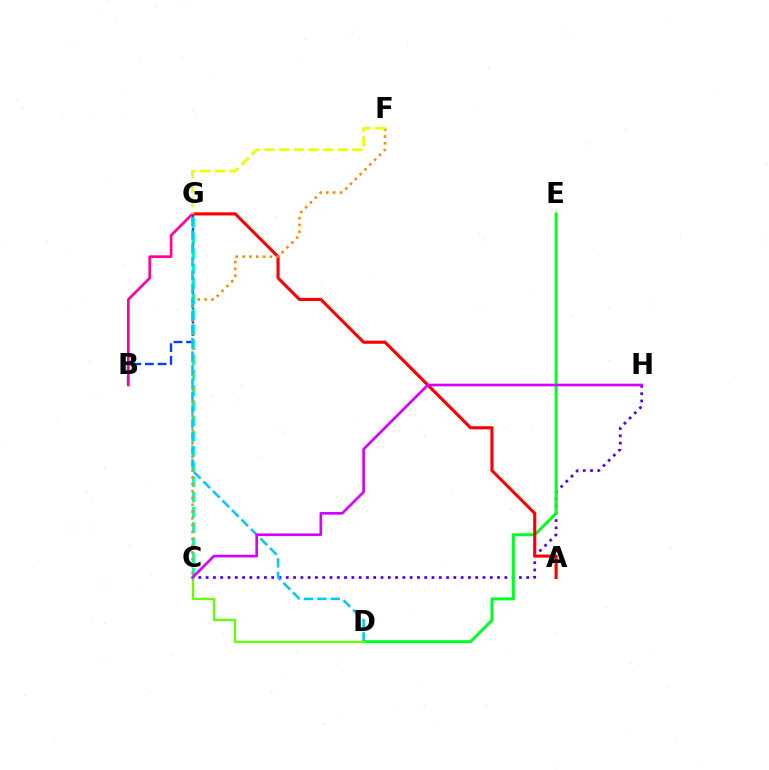{('B', 'G'): [{'color': '#003fff', 'line_style': 'dashed', 'thickness': 1.72}, {'color': '#ff00a0', 'line_style': 'solid', 'thickness': 1.92}], ('C', 'H'): [{'color': '#4f00ff', 'line_style': 'dotted', 'thickness': 1.98}, {'color': '#d600ff', 'line_style': 'solid', 'thickness': 1.92}], ('D', 'E'): [{'color': '#00ff27', 'line_style': 'solid', 'thickness': 2.15}], ('A', 'G'): [{'color': '#ff0000', 'line_style': 'solid', 'thickness': 2.23}], ('C', 'G'): [{'color': '#00ffaf', 'line_style': 'dashed', 'thickness': 2.07}], ('C', 'F'): [{'color': '#ff8800', 'line_style': 'dotted', 'thickness': 1.85}], ('D', 'G'): [{'color': '#00c7ff', 'line_style': 'dashed', 'thickness': 1.83}], ('C', 'D'): [{'color': '#66ff00', 'line_style': 'solid', 'thickness': 1.67}], ('F', 'G'): [{'color': '#eeff00', 'line_style': 'dashed', 'thickness': 1.99}]}